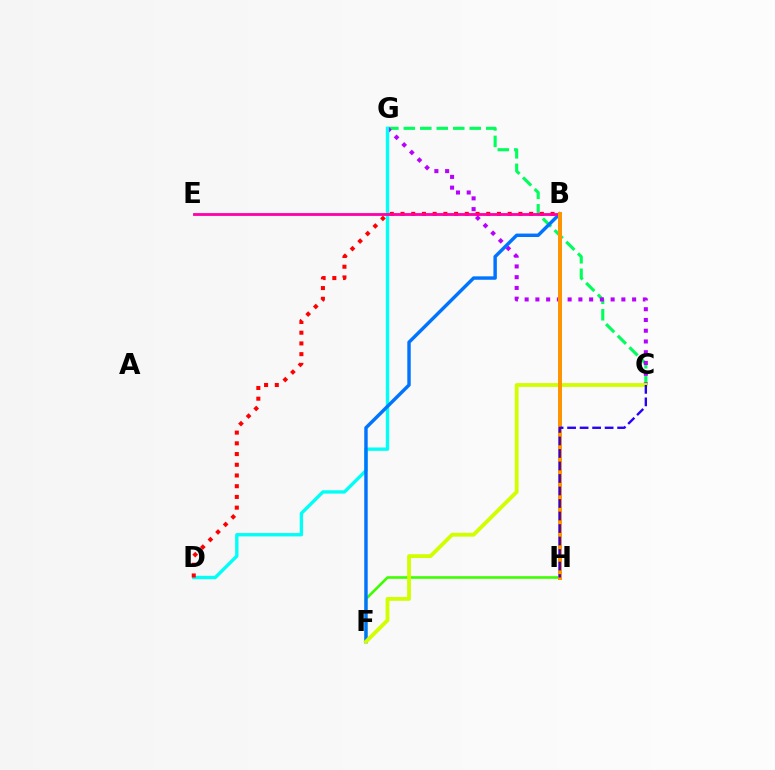{('C', 'G'): [{'color': '#00ff5c', 'line_style': 'dashed', 'thickness': 2.24}, {'color': '#b900ff', 'line_style': 'dotted', 'thickness': 2.92}], ('D', 'G'): [{'color': '#00fff6', 'line_style': 'solid', 'thickness': 2.42}], ('B', 'D'): [{'color': '#ff0000', 'line_style': 'dotted', 'thickness': 2.91}], ('F', 'H'): [{'color': '#3dff00', 'line_style': 'solid', 'thickness': 1.88}], ('B', 'F'): [{'color': '#0074ff', 'line_style': 'solid', 'thickness': 2.47}], ('C', 'F'): [{'color': '#d1ff00', 'line_style': 'solid', 'thickness': 2.75}], ('B', 'E'): [{'color': '#ff00ac', 'line_style': 'solid', 'thickness': 2.03}], ('B', 'H'): [{'color': '#ff9400', 'line_style': 'solid', 'thickness': 2.87}], ('C', 'H'): [{'color': '#2500ff', 'line_style': 'dashed', 'thickness': 1.7}]}